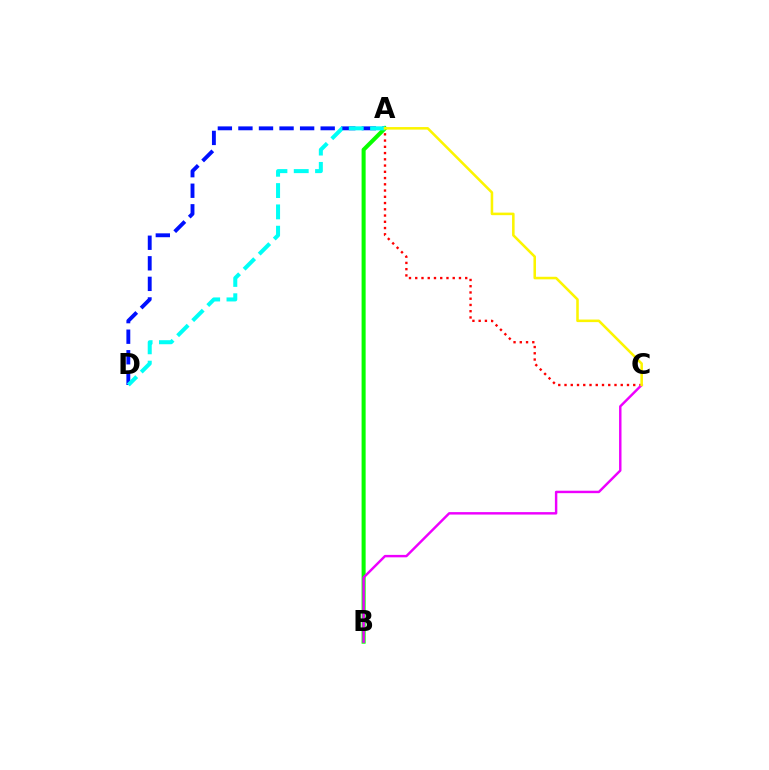{('A', 'C'): [{'color': '#ff0000', 'line_style': 'dotted', 'thickness': 1.7}, {'color': '#fcf500', 'line_style': 'solid', 'thickness': 1.84}], ('A', 'D'): [{'color': '#0010ff', 'line_style': 'dashed', 'thickness': 2.79}, {'color': '#00fff6', 'line_style': 'dashed', 'thickness': 2.9}], ('A', 'B'): [{'color': '#08ff00', 'line_style': 'solid', 'thickness': 2.92}], ('B', 'C'): [{'color': '#ee00ff', 'line_style': 'solid', 'thickness': 1.76}]}